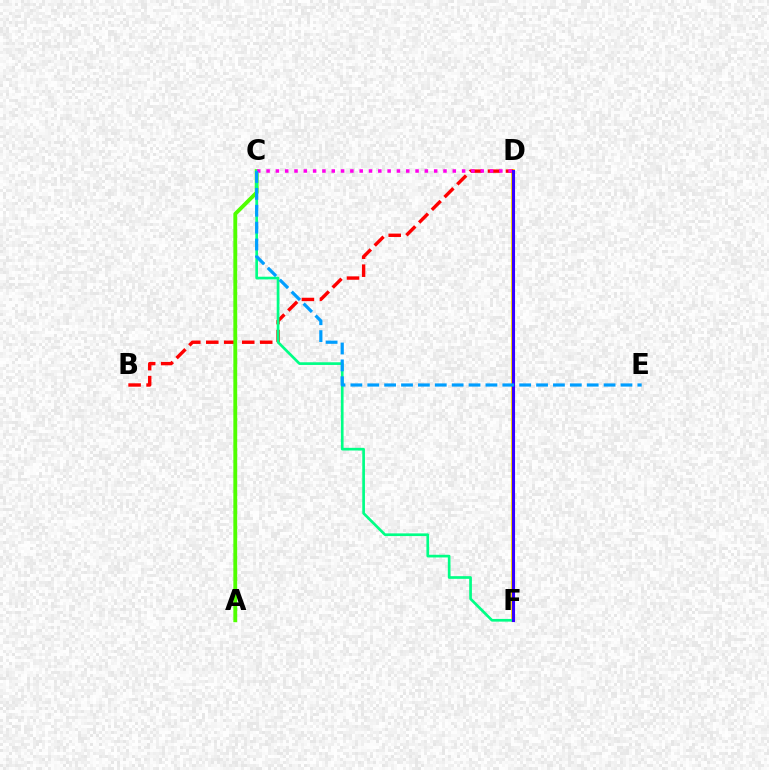{('D', 'F'): [{'color': '#ffd500', 'line_style': 'solid', 'thickness': 2.74}, {'color': '#3700ff', 'line_style': 'solid', 'thickness': 2.23}], ('B', 'D'): [{'color': '#ff0000', 'line_style': 'dashed', 'thickness': 2.44}], ('A', 'C'): [{'color': '#4fff00', 'line_style': 'solid', 'thickness': 2.78}], ('C', 'F'): [{'color': '#00ff86', 'line_style': 'solid', 'thickness': 1.93}], ('C', 'D'): [{'color': '#ff00ed', 'line_style': 'dotted', 'thickness': 2.53}], ('C', 'E'): [{'color': '#009eff', 'line_style': 'dashed', 'thickness': 2.29}]}